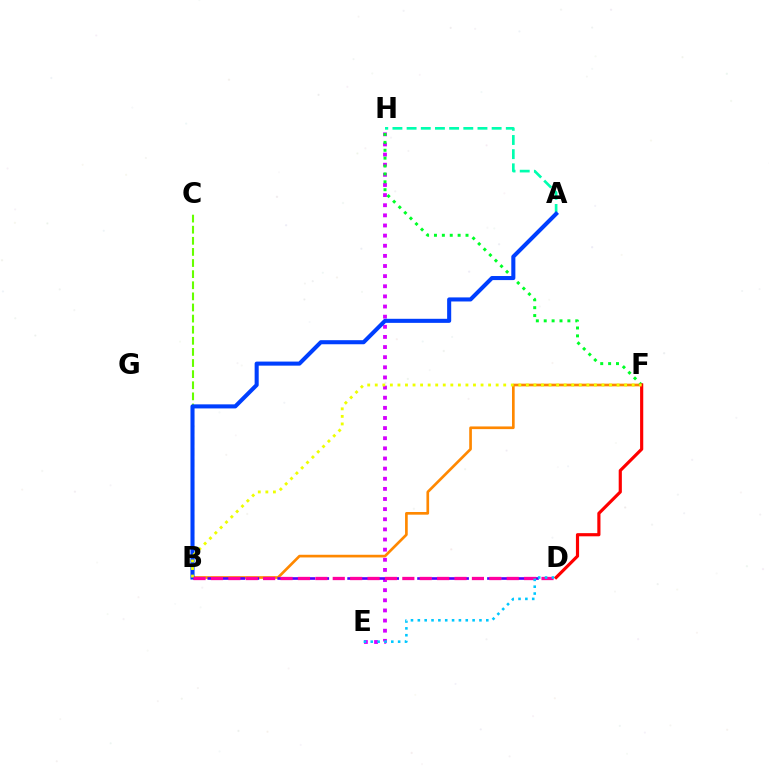{('B', 'F'): [{'color': '#ff8800', 'line_style': 'solid', 'thickness': 1.93}, {'color': '#eeff00', 'line_style': 'dotted', 'thickness': 2.05}], ('E', 'H'): [{'color': '#d600ff', 'line_style': 'dotted', 'thickness': 2.75}], ('A', 'H'): [{'color': '#00ffaf', 'line_style': 'dashed', 'thickness': 1.93}], ('F', 'H'): [{'color': '#00ff27', 'line_style': 'dotted', 'thickness': 2.14}], ('D', 'F'): [{'color': '#ff0000', 'line_style': 'solid', 'thickness': 2.28}], ('B', 'C'): [{'color': '#66ff00', 'line_style': 'dashed', 'thickness': 1.51}], ('A', 'B'): [{'color': '#003fff', 'line_style': 'solid', 'thickness': 2.93}], ('B', 'D'): [{'color': '#4f00ff', 'line_style': 'dashed', 'thickness': 1.9}, {'color': '#ff00a0', 'line_style': 'dashed', 'thickness': 2.36}], ('D', 'E'): [{'color': '#00c7ff', 'line_style': 'dotted', 'thickness': 1.86}]}